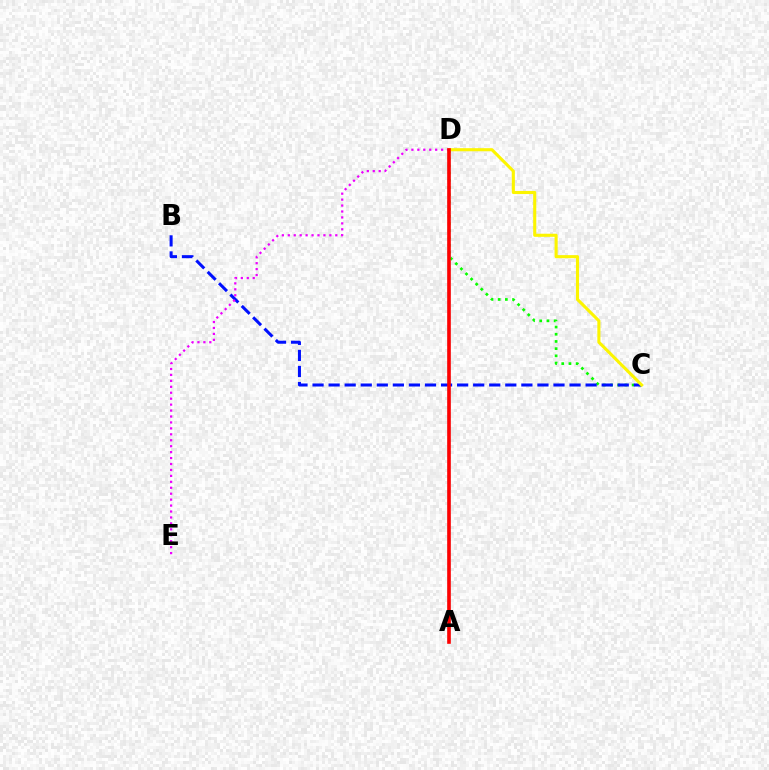{('C', 'D'): [{'color': '#08ff00', 'line_style': 'dotted', 'thickness': 1.96}, {'color': '#fcf500', 'line_style': 'solid', 'thickness': 2.23}], ('B', 'C'): [{'color': '#0010ff', 'line_style': 'dashed', 'thickness': 2.18}], ('D', 'E'): [{'color': '#ee00ff', 'line_style': 'dotted', 'thickness': 1.61}], ('A', 'D'): [{'color': '#00fff6', 'line_style': 'dashed', 'thickness': 1.7}, {'color': '#ff0000', 'line_style': 'solid', 'thickness': 2.61}]}